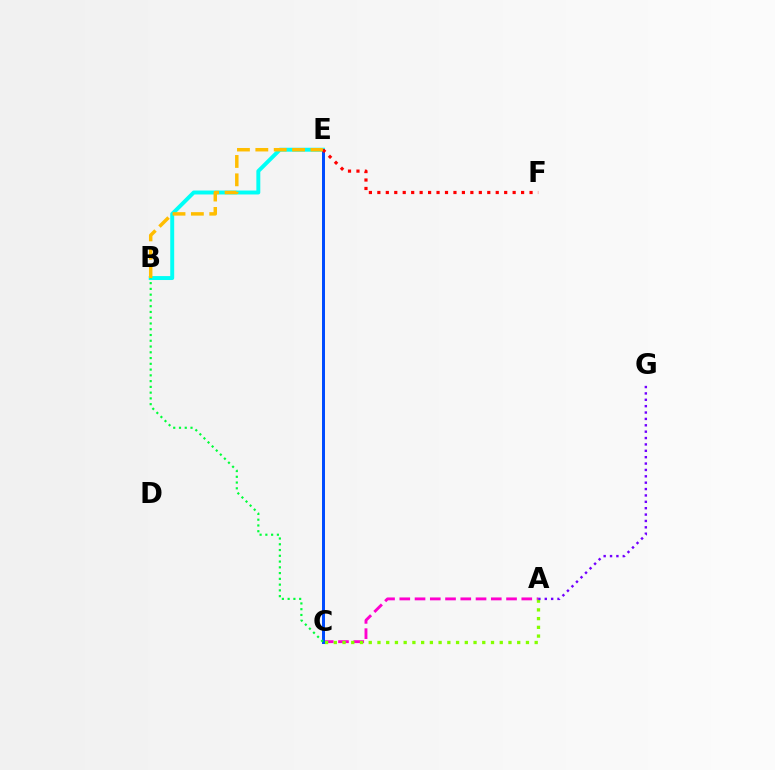{('A', 'C'): [{'color': '#ff00cf', 'line_style': 'dashed', 'thickness': 2.07}, {'color': '#84ff00', 'line_style': 'dotted', 'thickness': 2.37}], ('B', 'E'): [{'color': '#00fff6', 'line_style': 'solid', 'thickness': 2.83}, {'color': '#ffbd00', 'line_style': 'dashed', 'thickness': 2.5}], ('A', 'G'): [{'color': '#7200ff', 'line_style': 'dotted', 'thickness': 1.73}], ('C', 'E'): [{'color': '#004bff', 'line_style': 'solid', 'thickness': 2.15}], ('E', 'F'): [{'color': '#ff0000', 'line_style': 'dotted', 'thickness': 2.3}], ('B', 'C'): [{'color': '#00ff39', 'line_style': 'dotted', 'thickness': 1.57}]}